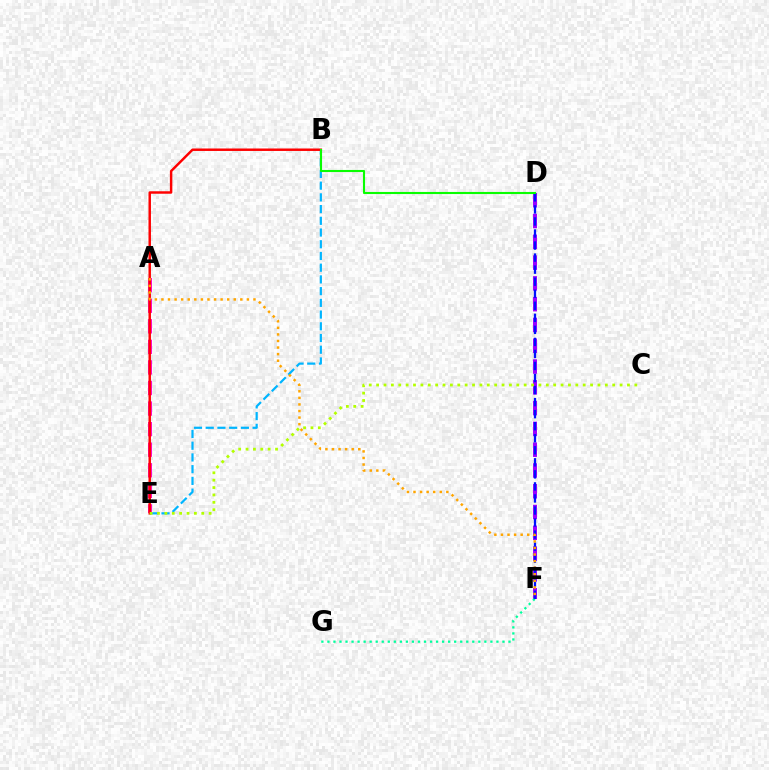{('B', 'E'): [{'color': '#00b5ff', 'line_style': 'dashed', 'thickness': 1.59}, {'color': '#ff0000', 'line_style': 'solid', 'thickness': 1.77}], ('D', 'F'): [{'color': '#9b00ff', 'line_style': 'dashed', 'thickness': 2.82}, {'color': '#0010ff', 'line_style': 'dashed', 'thickness': 1.64}], ('A', 'E'): [{'color': '#ff00bd', 'line_style': 'dashed', 'thickness': 2.79}], ('F', 'G'): [{'color': '#00ff9d', 'line_style': 'dotted', 'thickness': 1.64}], ('C', 'E'): [{'color': '#b3ff00', 'line_style': 'dotted', 'thickness': 2.0}], ('B', 'D'): [{'color': '#08ff00', 'line_style': 'solid', 'thickness': 1.51}], ('A', 'F'): [{'color': '#ffa500', 'line_style': 'dotted', 'thickness': 1.79}]}